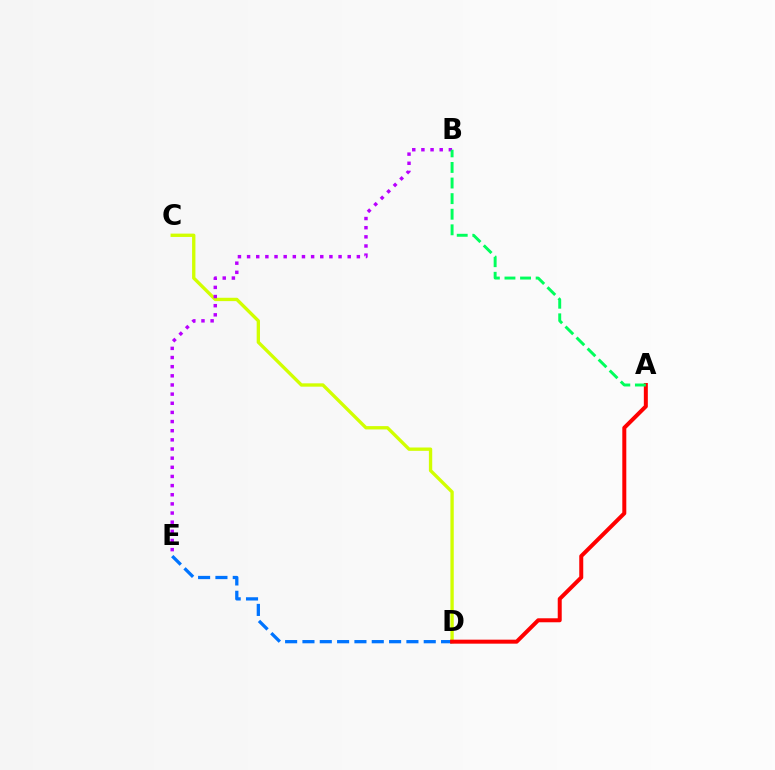{('C', 'D'): [{'color': '#d1ff00', 'line_style': 'solid', 'thickness': 2.4}], ('B', 'E'): [{'color': '#b900ff', 'line_style': 'dotted', 'thickness': 2.49}], ('D', 'E'): [{'color': '#0074ff', 'line_style': 'dashed', 'thickness': 2.35}], ('A', 'D'): [{'color': '#ff0000', 'line_style': 'solid', 'thickness': 2.88}], ('A', 'B'): [{'color': '#00ff5c', 'line_style': 'dashed', 'thickness': 2.12}]}